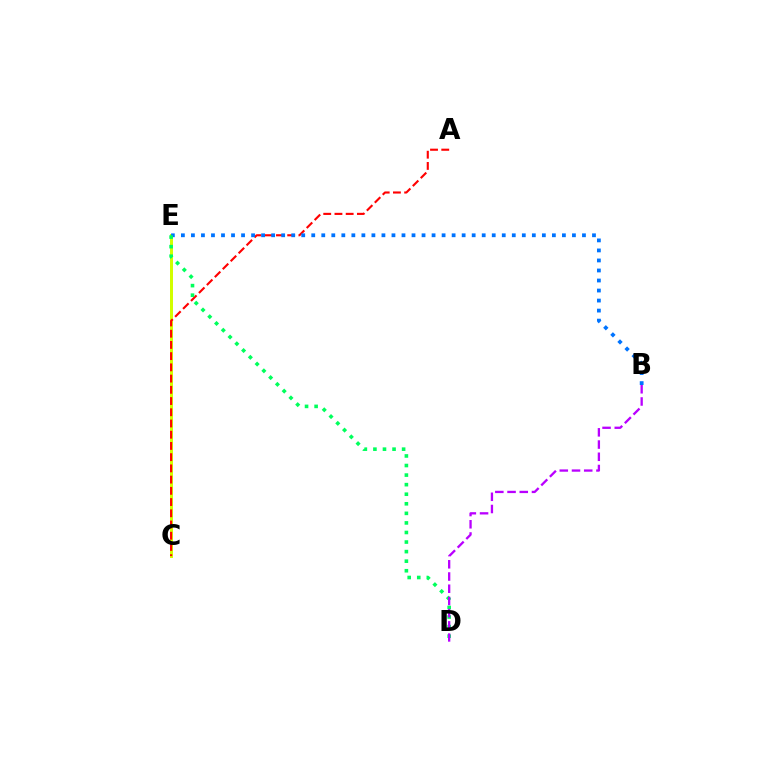{('C', 'E'): [{'color': '#d1ff00', 'line_style': 'solid', 'thickness': 2.15}], ('A', 'C'): [{'color': '#ff0000', 'line_style': 'dashed', 'thickness': 1.52}], ('B', 'E'): [{'color': '#0074ff', 'line_style': 'dotted', 'thickness': 2.72}], ('D', 'E'): [{'color': '#00ff5c', 'line_style': 'dotted', 'thickness': 2.6}], ('B', 'D'): [{'color': '#b900ff', 'line_style': 'dashed', 'thickness': 1.66}]}